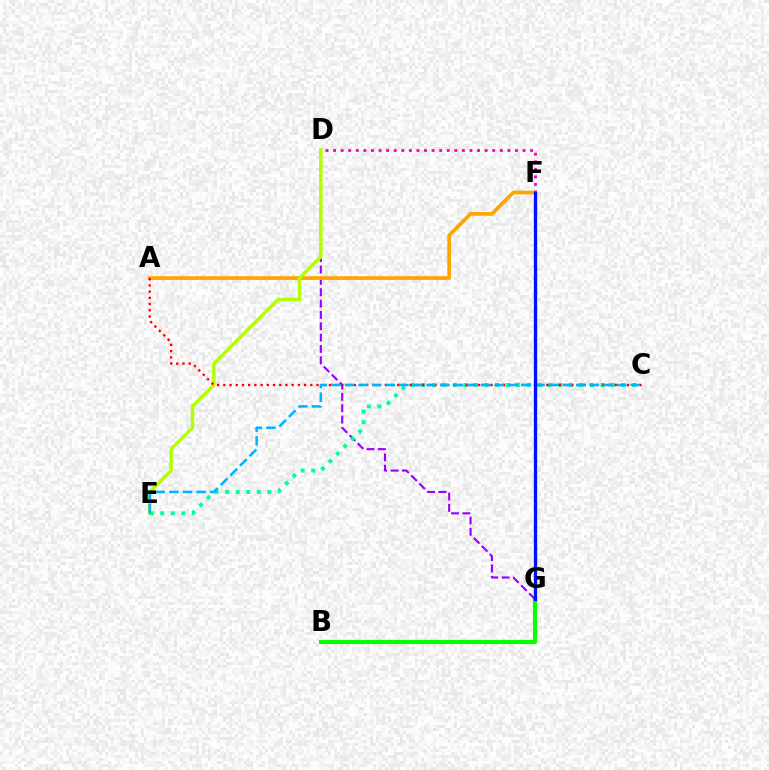{('B', 'G'): [{'color': '#08ff00', 'line_style': 'solid', 'thickness': 2.98}], ('D', 'G'): [{'color': '#9b00ff', 'line_style': 'dashed', 'thickness': 1.54}], ('A', 'F'): [{'color': '#ffa500', 'line_style': 'solid', 'thickness': 2.69}], ('D', 'E'): [{'color': '#b3ff00', 'line_style': 'solid', 'thickness': 2.48}], ('C', 'E'): [{'color': '#00ff9d', 'line_style': 'dotted', 'thickness': 2.86}, {'color': '#00b5ff', 'line_style': 'dashed', 'thickness': 1.85}], ('D', 'F'): [{'color': '#ff00bd', 'line_style': 'dotted', 'thickness': 2.06}], ('A', 'C'): [{'color': '#ff0000', 'line_style': 'dotted', 'thickness': 1.69}], ('F', 'G'): [{'color': '#0010ff', 'line_style': 'solid', 'thickness': 2.39}]}